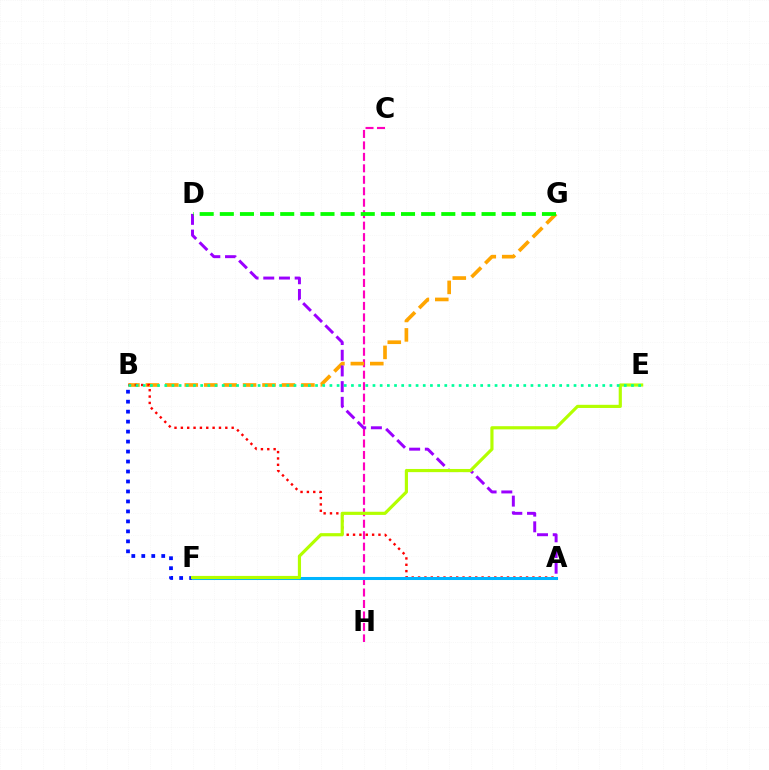{('C', 'H'): [{'color': '#ff00bd', 'line_style': 'dashed', 'thickness': 1.56}], ('B', 'G'): [{'color': '#ffa500', 'line_style': 'dashed', 'thickness': 2.64}], ('A', 'B'): [{'color': '#ff0000', 'line_style': 'dotted', 'thickness': 1.73}], ('B', 'F'): [{'color': '#0010ff', 'line_style': 'dotted', 'thickness': 2.71}], ('A', 'D'): [{'color': '#9b00ff', 'line_style': 'dashed', 'thickness': 2.13}], ('A', 'F'): [{'color': '#00b5ff', 'line_style': 'solid', 'thickness': 2.19}], ('D', 'G'): [{'color': '#08ff00', 'line_style': 'dashed', 'thickness': 2.74}], ('E', 'F'): [{'color': '#b3ff00', 'line_style': 'solid', 'thickness': 2.28}], ('B', 'E'): [{'color': '#00ff9d', 'line_style': 'dotted', 'thickness': 1.95}]}